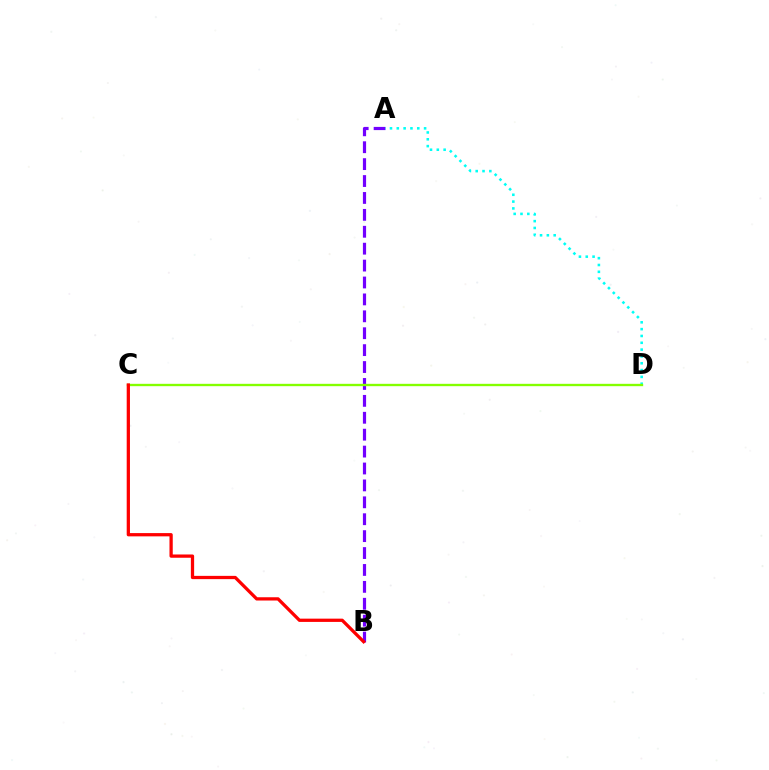{('A', 'B'): [{'color': '#7200ff', 'line_style': 'dashed', 'thickness': 2.3}], ('A', 'D'): [{'color': '#00fff6', 'line_style': 'dotted', 'thickness': 1.85}], ('C', 'D'): [{'color': '#84ff00', 'line_style': 'solid', 'thickness': 1.69}], ('B', 'C'): [{'color': '#ff0000', 'line_style': 'solid', 'thickness': 2.35}]}